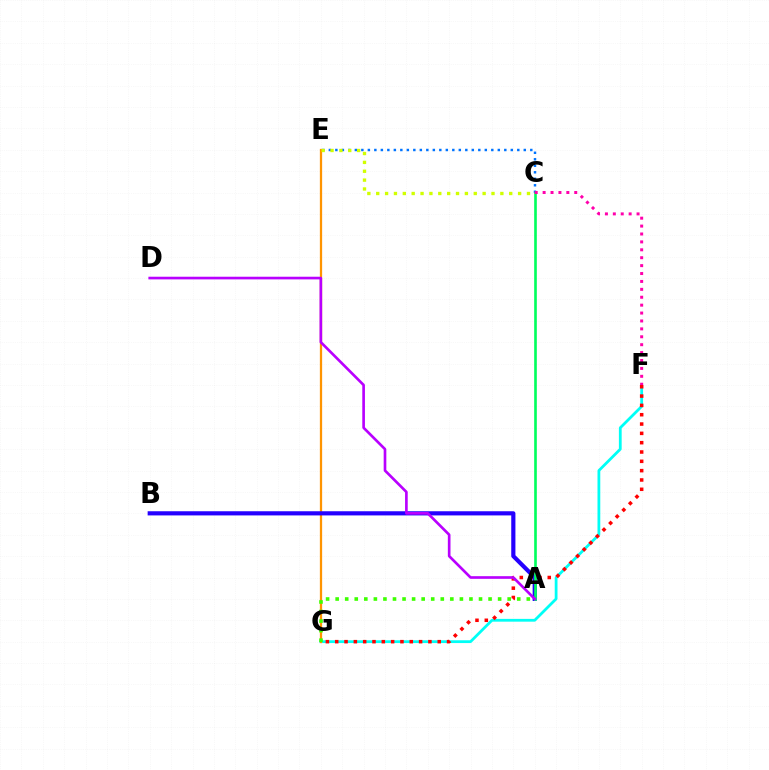{('F', 'G'): [{'color': '#00fff6', 'line_style': 'solid', 'thickness': 2.0}, {'color': '#ff0000', 'line_style': 'dotted', 'thickness': 2.53}], ('C', 'E'): [{'color': '#0074ff', 'line_style': 'dotted', 'thickness': 1.77}, {'color': '#d1ff00', 'line_style': 'dotted', 'thickness': 2.41}], ('E', 'G'): [{'color': '#ff9400', 'line_style': 'solid', 'thickness': 1.63}], ('A', 'B'): [{'color': '#2500ff', 'line_style': 'solid', 'thickness': 3.0}], ('A', 'C'): [{'color': '#00ff5c', 'line_style': 'solid', 'thickness': 1.9}], ('C', 'F'): [{'color': '#ff00ac', 'line_style': 'dotted', 'thickness': 2.15}], ('A', 'D'): [{'color': '#b900ff', 'line_style': 'solid', 'thickness': 1.91}], ('A', 'G'): [{'color': '#3dff00', 'line_style': 'dotted', 'thickness': 2.6}]}